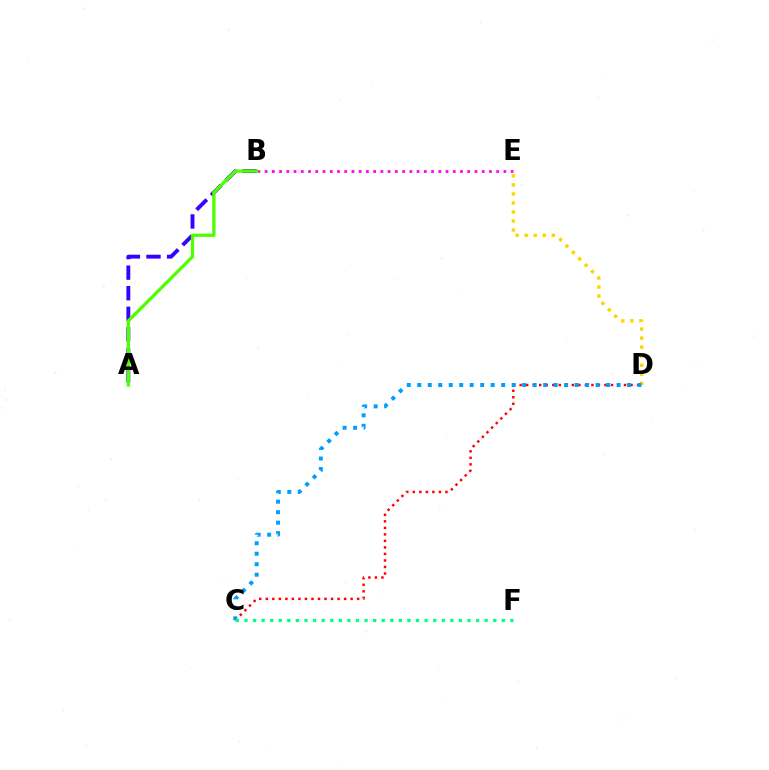{('A', 'B'): [{'color': '#3700ff', 'line_style': 'dashed', 'thickness': 2.79}, {'color': '#4fff00', 'line_style': 'solid', 'thickness': 2.37}], ('D', 'E'): [{'color': '#ffd500', 'line_style': 'dotted', 'thickness': 2.45}], ('B', 'E'): [{'color': '#ff00ed', 'line_style': 'dotted', 'thickness': 1.97}], ('C', 'D'): [{'color': '#ff0000', 'line_style': 'dotted', 'thickness': 1.77}, {'color': '#009eff', 'line_style': 'dotted', 'thickness': 2.85}], ('C', 'F'): [{'color': '#00ff86', 'line_style': 'dotted', 'thickness': 2.33}]}